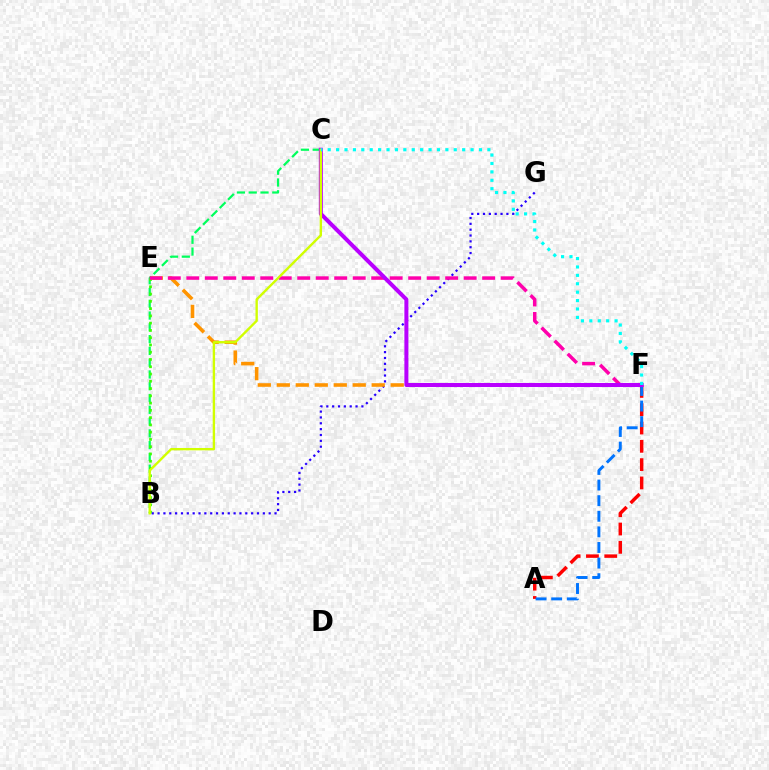{('A', 'F'): [{'color': '#ff0000', 'line_style': 'dashed', 'thickness': 2.49}, {'color': '#0074ff', 'line_style': 'dashed', 'thickness': 2.12}], ('B', 'G'): [{'color': '#2500ff', 'line_style': 'dotted', 'thickness': 1.59}], ('E', 'F'): [{'color': '#ff9400', 'line_style': 'dashed', 'thickness': 2.58}, {'color': '#ff00ac', 'line_style': 'dashed', 'thickness': 2.51}], ('B', 'C'): [{'color': '#00ff5c', 'line_style': 'dashed', 'thickness': 1.6}, {'color': '#d1ff00', 'line_style': 'solid', 'thickness': 1.7}], ('B', 'E'): [{'color': '#3dff00', 'line_style': 'dotted', 'thickness': 1.97}], ('C', 'F'): [{'color': '#b900ff', 'line_style': 'solid', 'thickness': 2.89}, {'color': '#00fff6', 'line_style': 'dotted', 'thickness': 2.28}]}